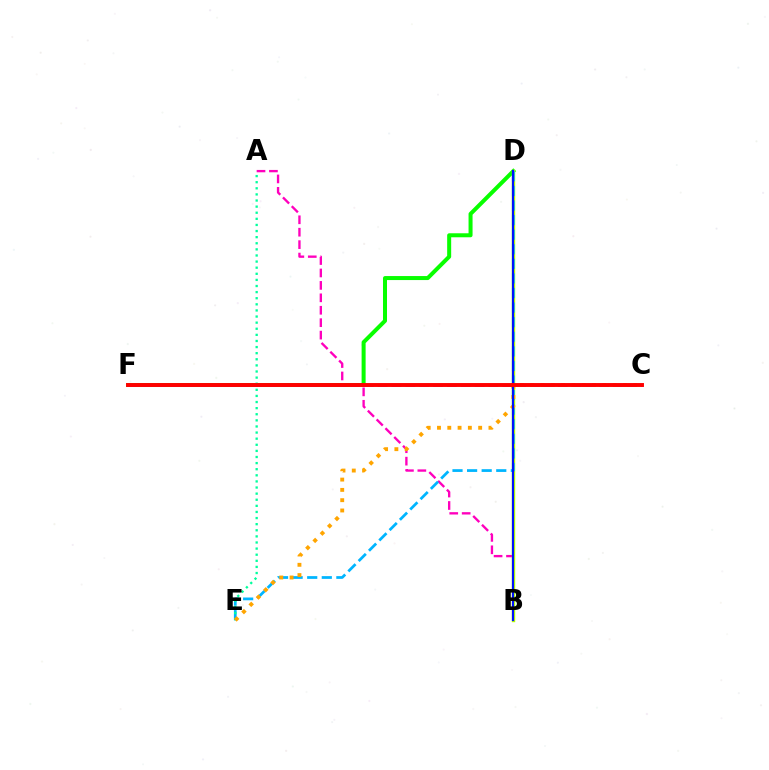{('A', 'B'): [{'color': '#ff00bd', 'line_style': 'dashed', 'thickness': 1.69}], ('D', 'F'): [{'color': '#08ff00', 'line_style': 'solid', 'thickness': 2.89}], ('C', 'F'): [{'color': '#9b00ff', 'line_style': 'dashed', 'thickness': 1.88}, {'color': '#ff0000', 'line_style': 'solid', 'thickness': 2.82}], ('B', 'D'): [{'color': '#b3ff00', 'line_style': 'solid', 'thickness': 2.46}, {'color': '#0010ff', 'line_style': 'solid', 'thickness': 1.55}], ('D', 'E'): [{'color': '#00b5ff', 'line_style': 'dashed', 'thickness': 1.98}], ('A', 'E'): [{'color': '#00ff9d', 'line_style': 'dotted', 'thickness': 1.66}], ('C', 'E'): [{'color': '#ffa500', 'line_style': 'dotted', 'thickness': 2.8}]}